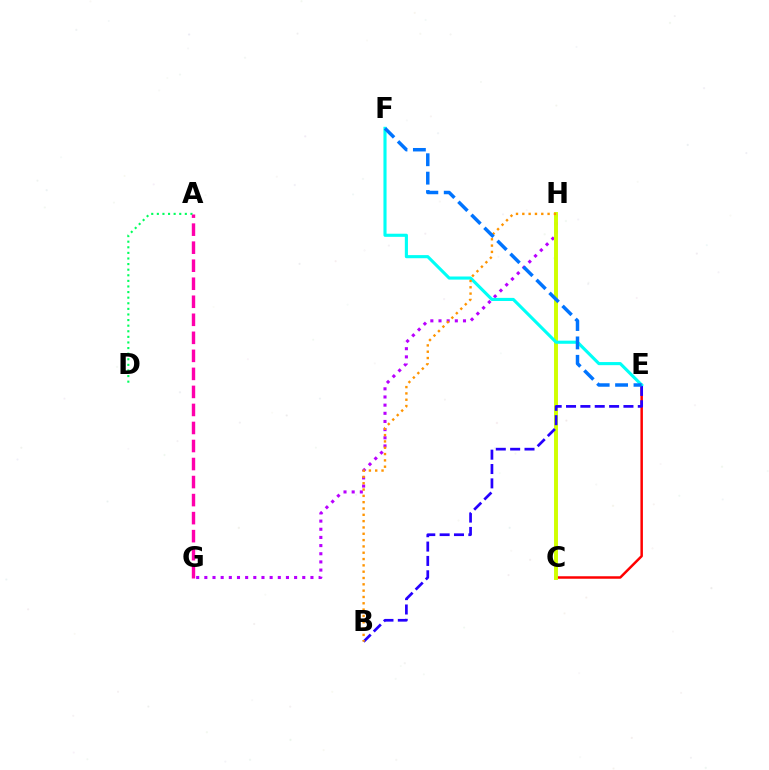{('C', 'H'): [{'color': '#3dff00', 'line_style': 'solid', 'thickness': 1.64}, {'color': '#d1ff00', 'line_style': 'solid', 'thickness': 2.82}], ('C', 'E'): [{'color': '#ff0000', 'line_style': 'solid', 'thickness': 1.79}], ('G', 'H'): [{'color': '#b900ff', 'line_style': 'dotted', 'thickness': 2.22}], ('E', 'F'): [{'color': '#00fff6', 'line_style': 'solid', 'thickness': 2.24}, {'color': '#0074ff', 'line_style': 'dashed', 'thickness': 2.5}], ('B', 'E'): [{'color': '#2500ff', 'line_style': 'dashed', 'thickness': 1.95}], ('B', 'H'): [{'color': '#ff9400', 'line_style': 'dotted', 'thickness': 1.72}], ('A', 'D'): [{'color': '#00ff5c', 'line_style': 'dotted', 'thickness': 1.52}], ('A', 'G'): [{'color': '#ff00ac', 'line_style': 'dashed', 'thickness': 2.45}]}